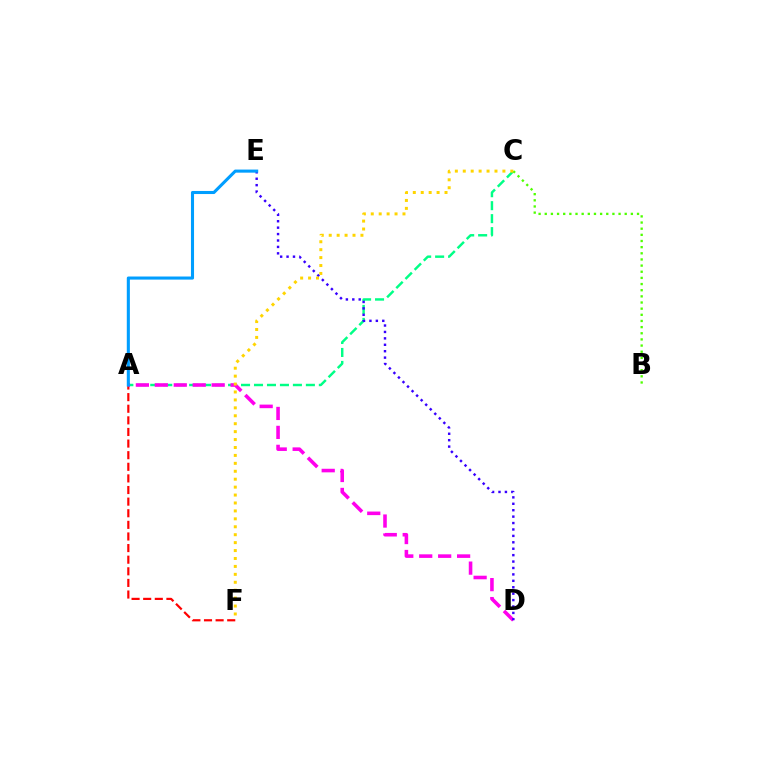{('A', 'C'): [{'color': '#00ff86', 'line_style': 'dashed', 'thickness': 1.76}], ('A', 'F'): [{'color': '#ff0000', 'line_style': 'dashed', 'thickness': 1.58}], ('B', 'C'): [{'color': '#4fff00', 'line_style': 'dotted', 'thickness': 1.67}], ('A', 'D'): [{'color': '#ff00ed', 'line_style': 'dashed', 'thickness': 2.57}], ('D', 'E'): [{'color': '#3700ff', 'line_style': 'dotted', 'thickness': 1.74}], ('C', 'F'): [{'color': '#ffd500', 'line_style': 'dotted', 'thickness': 2.15}], ('A', 'E'): [{'color': '#009eff', 'line_style': 'solid', 'thickness': 2.22}]}